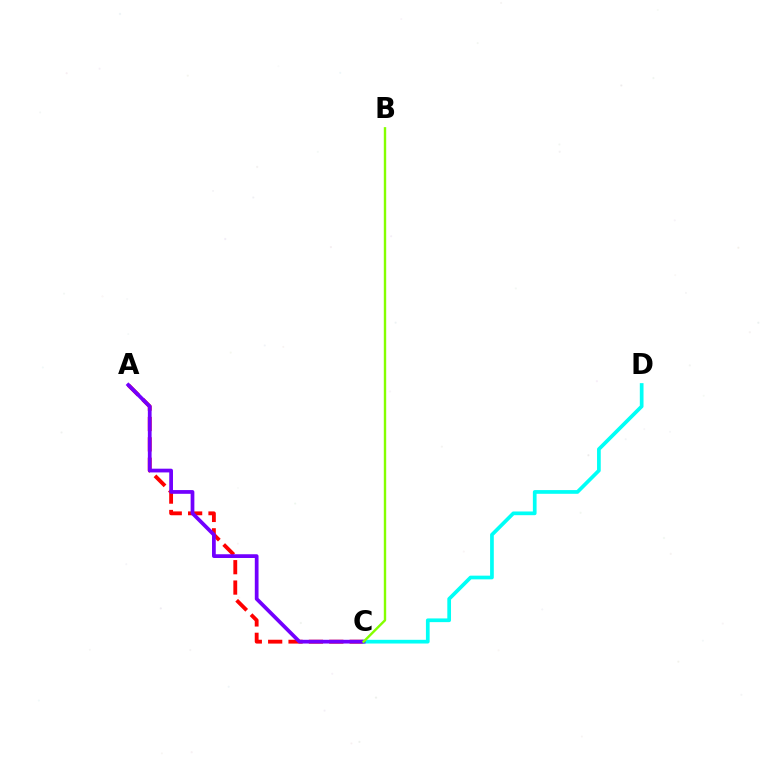{('A', 'C'): [{'color': '#ff0000', 'line_style': 'dashed', 'thickness': 2.77}, {'color': '#7200ff', 'line_style': 'solid', 'thickness': 2.69}], ('C', 'D'): [{'color': '#00fff6', 'line_style': 'solid', 'thickness': 2.67}], ('B', 'C'): [{'color': '#84ff00', 'line_style': 'solid', 'thickness': 1.73}]}